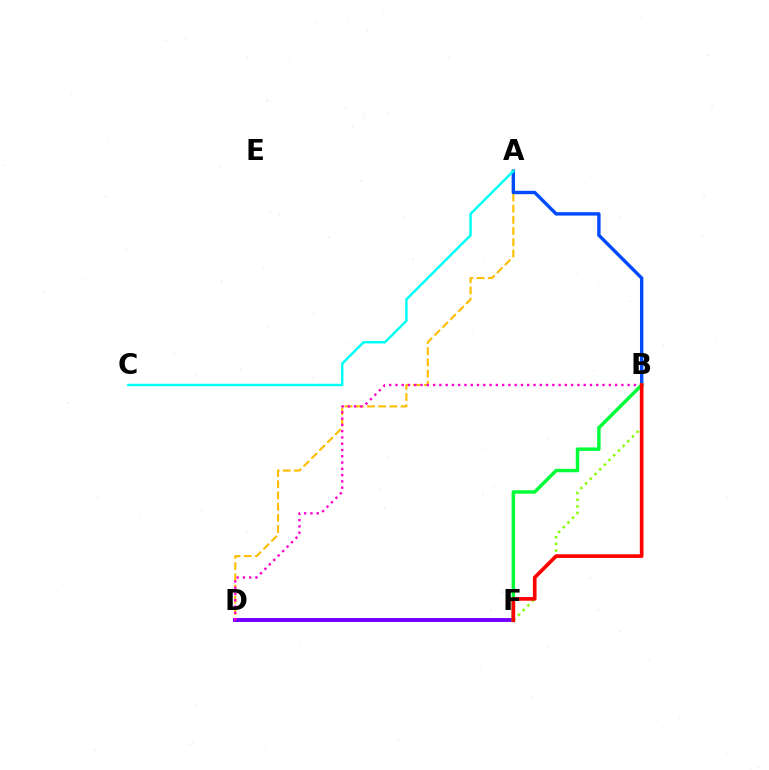{('A', 'D'): [{'color': '#ffbd00', 'line_style': 'dashed', 'thickness': 1.52}], ('D', 'F'): [{'color': '#7200ff', 'line_style': 'solid', 'thickness': 2.82}], ('B', 'F'): [{'color': '#84ff00', 'line_style': 'dotted', 'thickness': 1.8}, {'color': '#00ff39', 'line_style': 'solid', 'thickness': 2.49}, {'color': '#ff0000', 'line_style': 'solid', 'thickness': 2.64}], ('A', 'B'): [{'color': '#004bff', 'line_style': 'solid', 'thickness': 2.44}], ('B', 'D'): [{'color': '#ff00cf', 'line_style': 'dotted', 'thickness': 1.7}], ('A', 'C'): [{'color': '#00fff6', 'line_style': 'solid', 'thickness': 1.78}]}